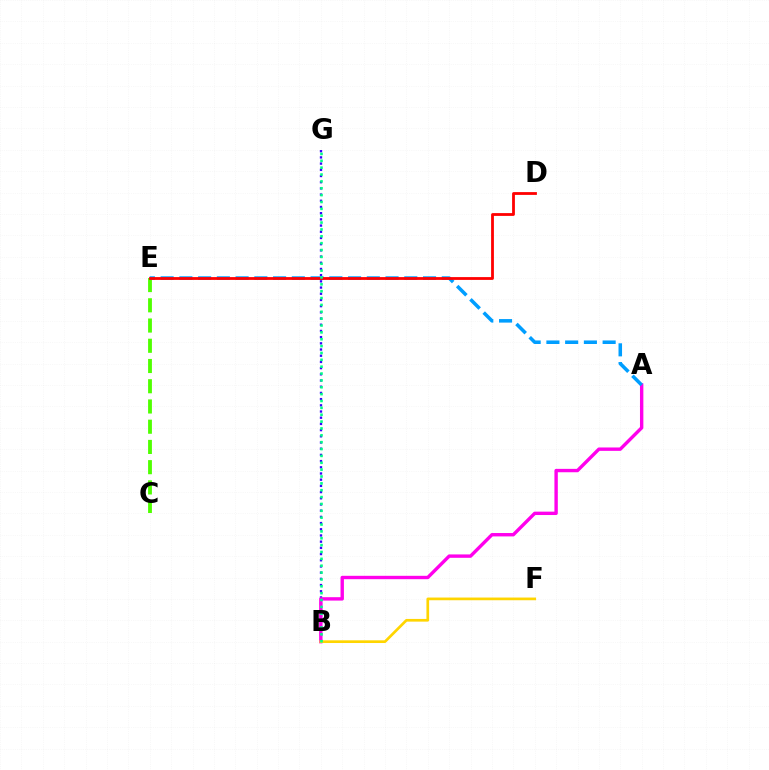{('C', 'E'): [{'color': '#4fff00', 'line_style': 'dashed', 'thickness': 2.75}], ('B', 'G'): [{'color': '#3700ff', 'line_style': 'dotted', 'thickness': 1.68}, {'color': '#00ff86', 'line_style': 'dotted', 'thickness': 1.86}], ('A', 'B'): [{'color': '#ff00ed', 'line_style': 'solid', 'thickness': 2.44}], ('A', 'E'): [{'color': '#009eff', 'line_style': 'dashed', 'thickness': 2.55}], ('D', 'E'): [{'color': '#ff0000', 'line_style': 'solid', 'thickness': 2.02}], ('B', 'F'): [{'color': '#ffd500', 'line_style': 'solid', 'thickness': 1.94}]}